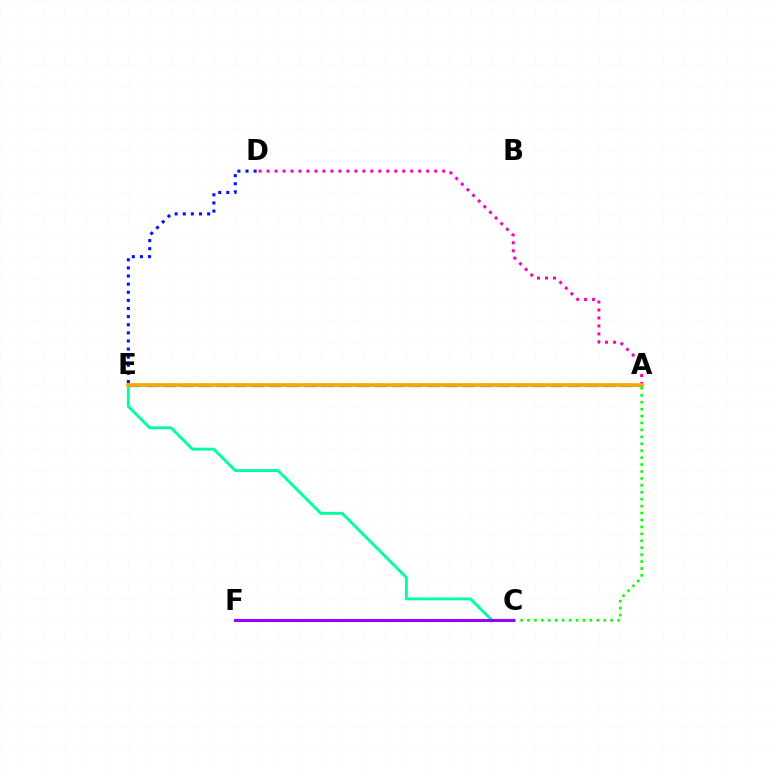{('C', 'E'): [{'color': '#00ff9d', 'line_style': 'solid', 'thickness': 2.09}], ('D', 'E'): [{'color': '#0010ff', 'line_style': 'dotted', 'thickness': 2.21}], ('A', 'D'): [{'color': '#ff00bd', 'line_style': 'dotted', 'thickness': 2.17}], ('A', 'E'): [{'color': '#b3ff00', 'line_style': 'solid', 'thickness': 2.22}, {'color': '#00b5ff', 'line_style': 'dashed', 'thickness': 2.39}, {'color': '#ffa500', 'line_style': 'solid', 'thickness': 2.59}], ('A', 'C'): [{'color': '#08ff00', 'line_style': 'dotted', 'thickness': 1.88}], ('C', 'F'): [{'color': '#ff0000', 'line_style': 'dashed', 'thickness': 1.87}, {'color': '#9b00ff', 'line_style': 'solid', 'thickness': 2.2}]}